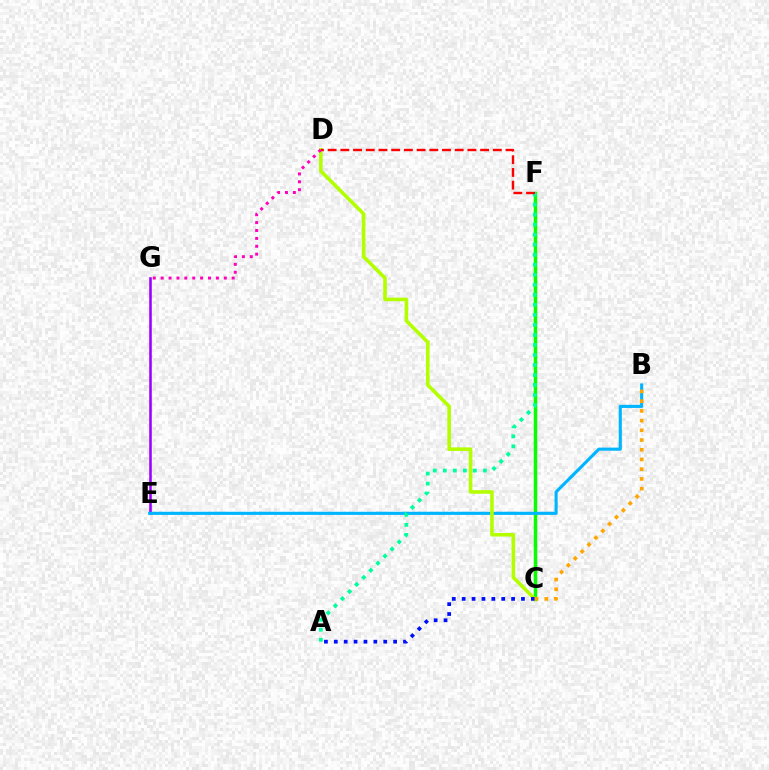{('E', 'G'): [{'color': '#9b00ff', 'line_style': 'solid', 'thickness': 1.84}], ('C', 'F'): [{'color': '#08ff00', 'line_style': 'solid', 'thickness': 2.51}], ('B', 'E'): [{'color': '#00b5ff', 'line_style': 'solid', 'thickness': 2.24}], ('C', 'D'): [{'color': '#b3ff00', 'line_style': 'solid', 'thickness': 2.59}], ('A', 'C'): [{'color': '#0010ff', 'line_style': 'dotted', 'thickness': 2.68}], ('B', 'C'): [{'color': '#ffa500', 'line_style': 'dotted', 'thickness': 2.64}], ('A', 'F'): [{'color': '#00ff9d', 'line_style': 'dotted', 'thickness': 2.72}], ('D', 'F'): [{'color': '#ff0000', 'line_style': 'dashed', 'thickness': 1.73}], ('D', 'G'): [{'color': '#ff00bd', 'line_style': 'dotted', 'thickness': 2.14}]}